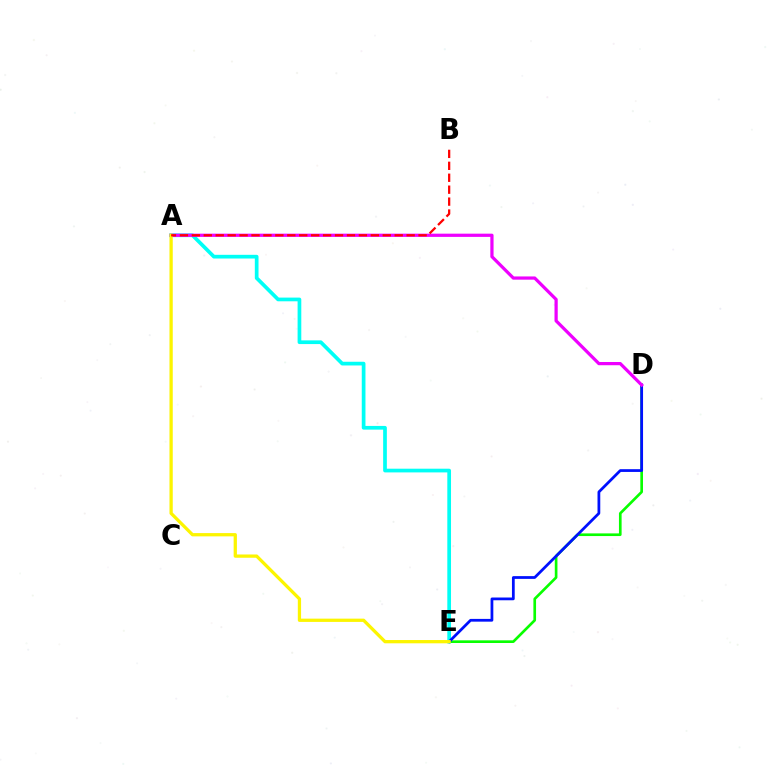{('A', 'E'): [{'color': '#00fff6', 'line_style': 'solid', 'thickness': 2.67}, {'color': '#fcf500', 'line_style': 'solid', 'thickness': 2.35}], ('D', 'E'): [{'color': '#08ff00', 'line_style': 'solid', 'thickness': 1.92}, {'color': '#0010ff', 'line_style': 'solid', 'thickness': 1.99}], ('A', 'D'): [{'color': '#ee00ff', 'line_style': 'solid', 'thickness': 2.32}], ('A', 'B'): [{'color': '#ff0000', 'line_style': 'dashed', 'thickness': 1.62}]}